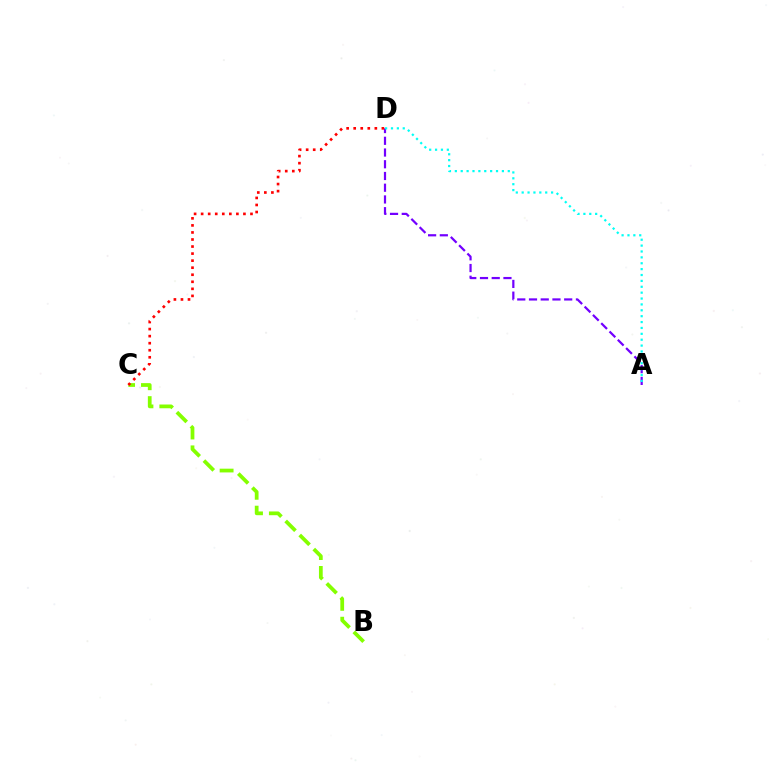{('B', 'C'): [{'color': '#84ff00', 'line_style': 'dashed', 'thickness': 2.7}], ('A', 'D'): [{'color': '#7200ff', 'line_style': 'dashed', 'thickness': 1.59}, {'color': '#00fff6', 'line_style': 'dotted', 'thickness': 1.6}], ('C', 'D'): [{'color': '#ff0000', 'line_style': 'dotted', 'thickness': 1.92}]}